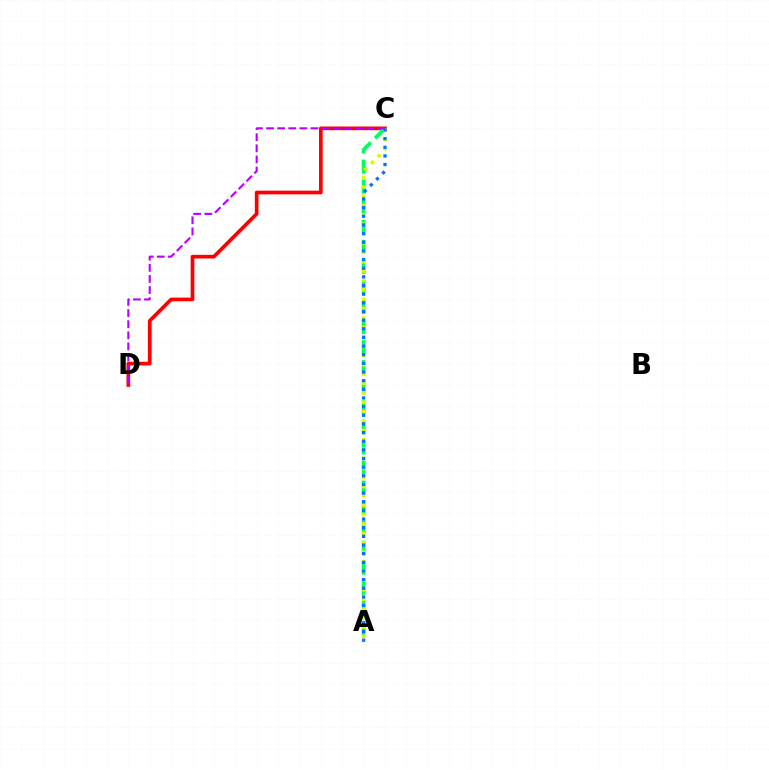{('C', 'D'): [{'color': '#ff0000', 'line_style': 'solid', 'thickness': 2.65}, {'color': '#b900ff', 'line_style': 'dashed', 'thickness': 1.51}], ('A', 'C'): [{'color': '#00ff5c', 'line_style': 'dashed', 'thickness': 2.72}, {'color': '#d1ff00', 'line_style': 'dotted', 'thickness': 2.54}, {'color': '#0074ff', 'line_style': 'dotted', 'thickness': 2.35}]}